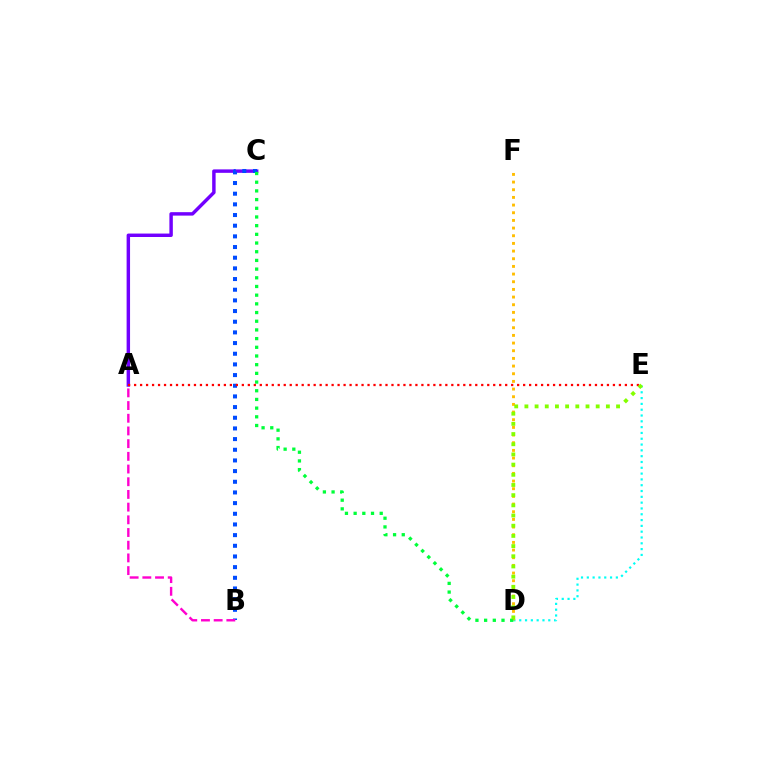{('A', 'C'): [{'color': '#7200ff', 'line_style': 'solid', 'thickness': 2.48}], ('B', 'C'): [{'color': '#004bff', 'line_style': 'dotted', 'thickness': 2.9}], ('A', 'B'): [{'color': '#ff00cf', 'line_style': 'dashed', 'thickness': 1.72}], ('D', 'E'): [{'color': '#00fff6', 'line_style': 'dotted', 'thickness': 1.58}, {'color': '#84ff00', 'line_style': 'dotted', 'thickness': 2.77}], ('D', 'F'): [{'color': '#ffbd00', 'line_style': 'dotted', 'thickness': 2.08}], ('C', 'D'): [{'color': '#00ff39', 'line_style': 'dotted', 'thickness': 2.36}], ('A', 'E'): [{'color': '#ff0000', 'line_style': 'dotted', 'thickness': 1.63}]}